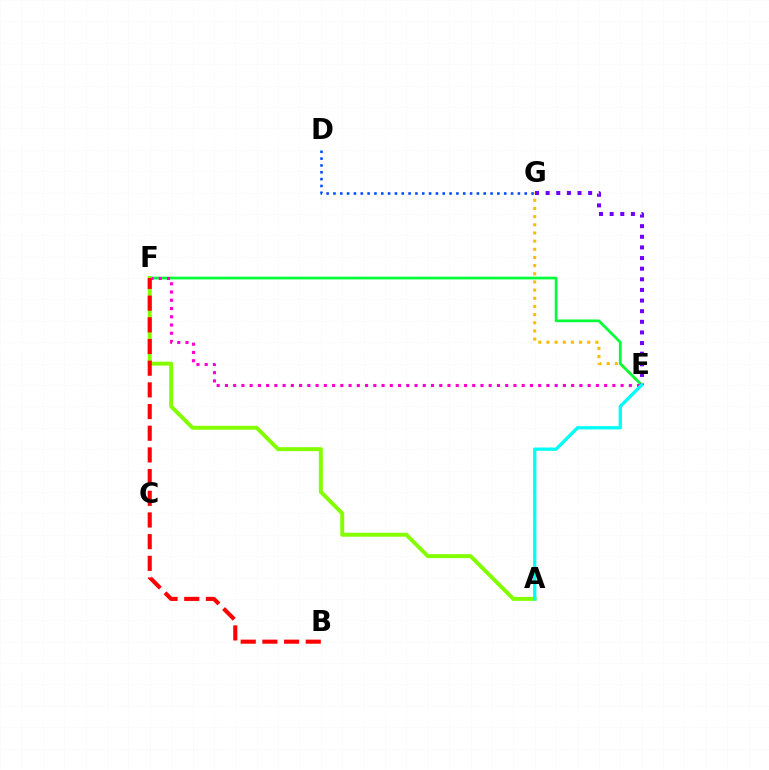{('E', 'G'): [{'color': '#ffbd00', 'line_style': 'dotted', 'thickness': 2.22}, {'color': '#7200ff', 'line_style': 'dotted', 'thickness': 2.89}], ('E', 'F'): [{'color': '#00ff39', 'line_style': 'solid', 'thickness': 1.96}, {'color': '#ff00cf', 'line_style': 'dotted', 'thickness': 2.24}], ('A', 'F'): [{'color': '#84ff00', 'line_style': 'solid', 'thickness': 2.84}], ('B', 'F'): [{'color': '#ff0000', 'line_style': 'dashed', 'thickness': 2.95}], ('A', 'E'): [{'color': '#00fff6', 'line_style': 'solid', 'thickness': 2.37}], ('D', 'G'): [{'color': '#004bff', 'line_style': 'dotted', 'thickness': 1.86}]}